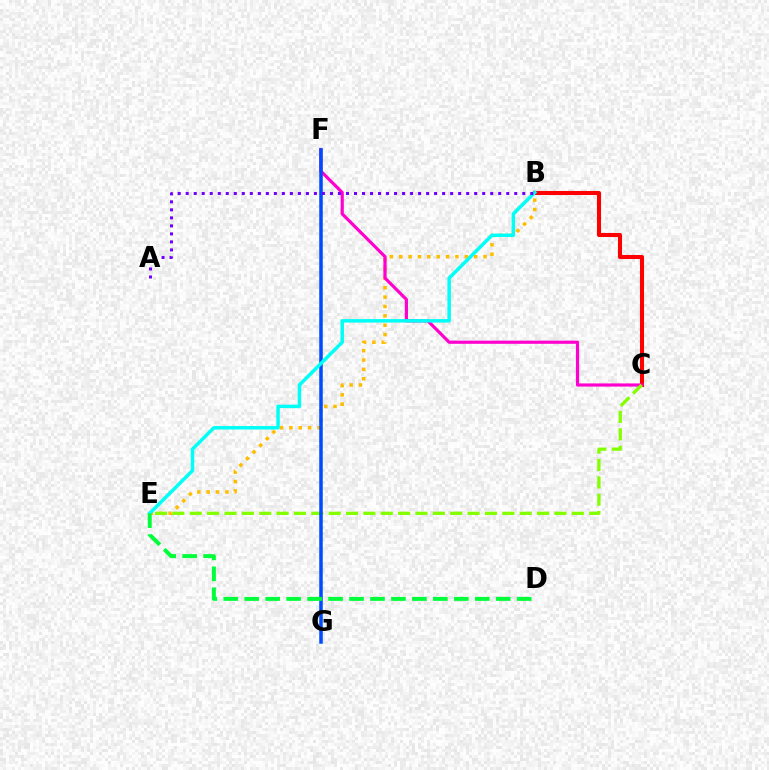{('B', 'C'): [{'color': '#ff0000', 'line_style': 'solid', 'thickness': 2.92}], ('B', 'E'): [{'color': '#ffbd00', 'line_style': 'dotted', 'thickness': 2.54}, {'color': '#00fff6', 'line_style': 'solid', 'thickness': 2.5}], ('C', 'F'): [{'color': '#ff00cf', 'line_style': 'solid', 'thickness': 2.28}], ('C', 'E'): [{'color': '#84ff00', 'line_style': 'dashed', 'thickness': 2.36}], ('F', 'G'): [{'color': '#004bff', 'line_style': 'solid', 'thickness': 2.53}], ('D', 'E'): [{'color': '#00ff39', 'line_style': 'dashed', 'thickness': 2.85}], ('A', 'B'): [{'color': '#7200ff', 'line_style': 'dotted', 'thickness': 2.18}]}